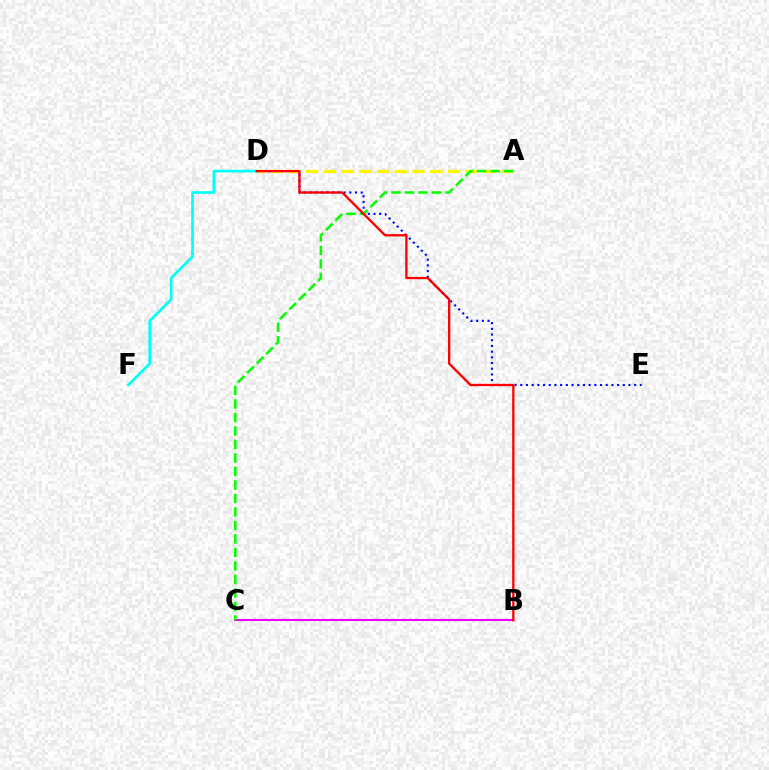{('D', 'E'): [{'color': '#0010ff', 'line_style': 'dotted', 'thickness': 1.55}], ('B', 'C'): [{'color': '#ee00ff', 'line_style': 'solid', 'thickness': 1.53}], ('A', 'D'): [{'color': '#fcf500', 'line_style': 'dashed', 'thickness': 2.41}], ('D', 'F'): [{'color': '#00fff6', 'line_style': 'solid', 'thickness': 1.91}], ('A', 'C'): [{'color': '#08ff00', 'line_style': 'dashed', 'thickness': 1.83}], ('B', 'D'): [{'color': '#ff0000', 'line_style': 'solid', 'thickness': 1.67}]}